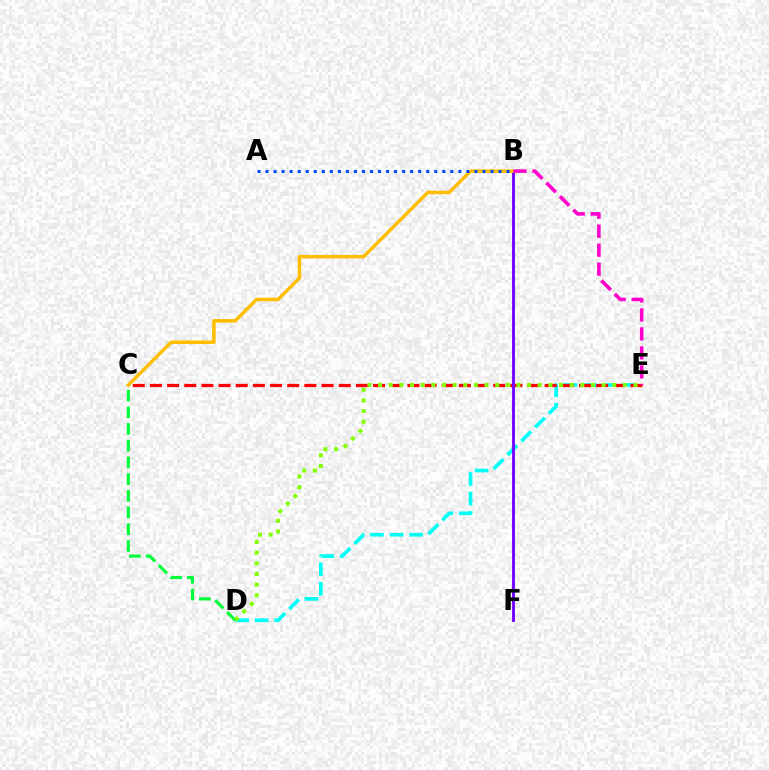{('C', 'D'): [{'color': '#00ff39', 'line_style': 'dashed', 'thickness': 2.27}], ('D', 'E'): [{'color': '#00fff6', 'line_style': 'dashed', 'thickness': 2.65}, {'color': '#84ff00', 'line_style': 'dotted', 'thickness': 2.89}], ('C', 'E'): [{'color': '#ff0000', 'line_style': 'dashed', 'thickness': 2.33}], ('B', 'F'): [{'color': '#7200ff', 'line_style': 'solid', 'thickness': 2.06}], ('B', 'C'): [{'color': '#ffbd00', 'line_style': 'solid', 'thickness': 2.51}], ('B', 'E'): [{'color': '#ff00cf', 'line_style': 'dashed', 'thickness': 2.58}], ('A', 'B'): [{'color': '#004bff', 'line_style': 'dotted', 'thickness': 2.18}]}